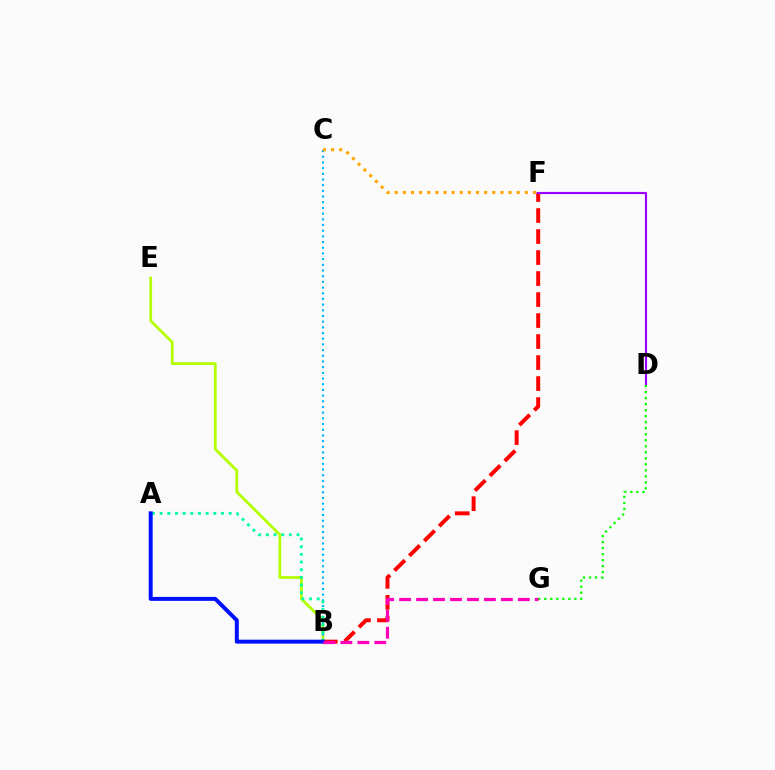{('B', 'E'): [{'color': '#b3ff00', 'line_style': 'solid', 'thickness': 2.01}], ('B', 'F'): [{'color': '#ff0000', 'line_style': 'dashed', 'thickness': 2.85}], ('B', 'C'): [{'color': '#00b5ff', 'line_style': 'dotted', 'thickness': 1.55}], ('A', 'B'): [{'color': '#00ff9d', 'line_style': 'dotted', 'thickness': 2.08}, {'color': '#0010ff', 'line_style': 'solid', 'thickness': 2.85}], ('D', 'F'): [{'color': '#9b00ff', 'line_style': 'solid', 'thickness': 1.55}], ('D', 'G'): [{'color': '#08ff00', 'line_style': 'dotted', 'thickness': 1.63}], ('B', 'G'): [{'color': '#ff00bd', 'line_style': 'dashed', 'thickness': 2.3}], ('C', 'F'): [{'color': '#ffa500', 'line_style': 'dotted', 'thickness': 2.21}]}